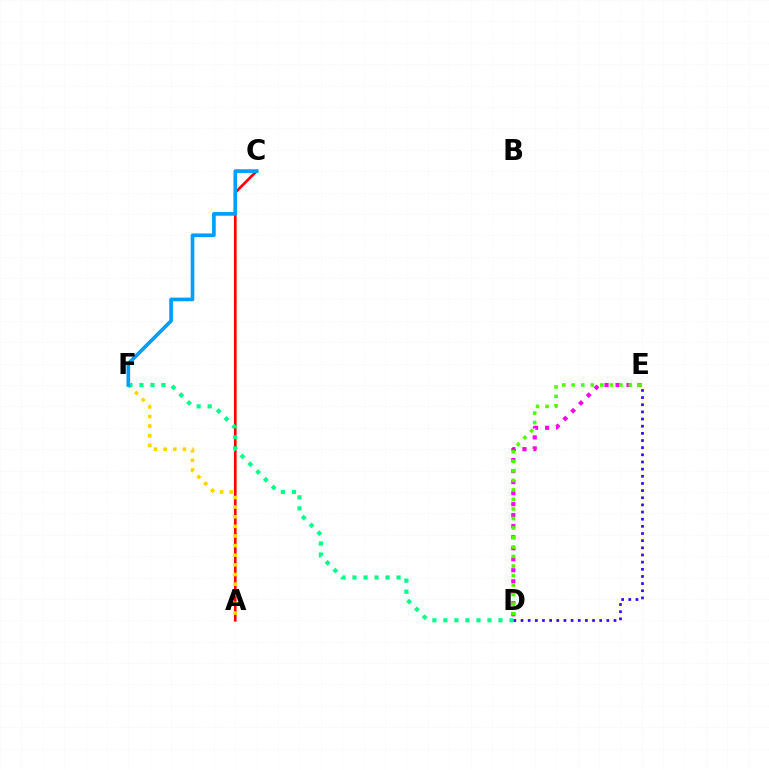{('A', 'C'): [{'color': '#ff0000', 'line_style': 'solid', 'thickness': 1.92}], ('A', 'F'): [{'color': '#ffd500', 'line_style': 'dotted', 'thickness': 2.62}], ('D', 'E'): [{'color': '#ff00ed', 'line_style': 'dotted', 'thickness': 2.99}, {'color': '#4fff00', 'line_style': 'dotted', 'thickness': 2.59}, {'color': '#3700ff', 'line_style': 'dotted', 'thickness': 1.94}], ('D', 'F'): [{'color': '#00ff86', 'line_style': 'dotted', 'thickness': 2.99}], ('C', 'F'): [{'color': '#009eff', 'line_style': 'solid', 'thickness': 2.64}]}